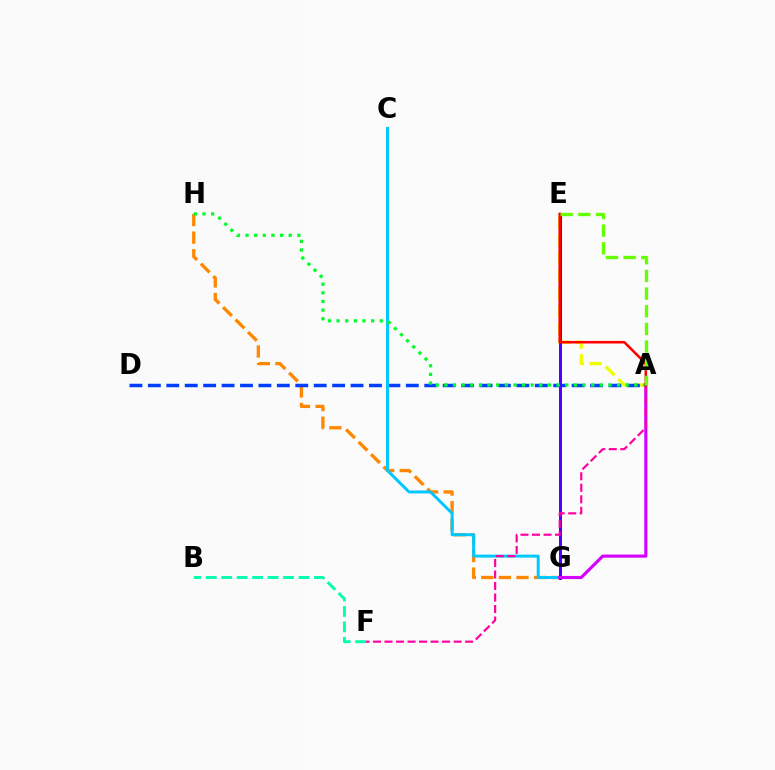{('A', 'E'): [{'color': '#eeff00', 'line_style': 'dashed', 'thickness': 2.4}, {'color': '#ff0000', 'line_style': 'solid', 'thickness': 1.85}, {'color': '#66ff00', 'line_style': 'dashed', 'thickness': 2.4}], ('G', 'H'): [{'color': '#ff8800', 'line_style': 'dashed', 'thickness': 2.39}], ('A', 'D'): [{'color': '#003fff', 'line_style': 'dashed', 'thickness': 2.5}], ('C', 'G'): [{'color': '#00c7ff', 'line_style': 'solid', 'thickness': 2.13}], ('E', 'G'): [{'color': '#4f00ff', 'line_style': 'solid', 'thickness': 2.16}], ('A', 'G'): [{'color': '#d600ff', 'line_style': 'solid', 'thickness': 2.26}], ('B', 'F'): [{'color': '#00ffaf', 'line_style': 'dashed', 'thickness': 2.1}], ('A', 'H'): [{'color': '#00ff27', 'line_style': 'dotted', 'thickness': 2.35}], ('A', 'F'): [{'color': '#ff00a0', 'line_style': 'dashed', 'thickness': 1.56}]}